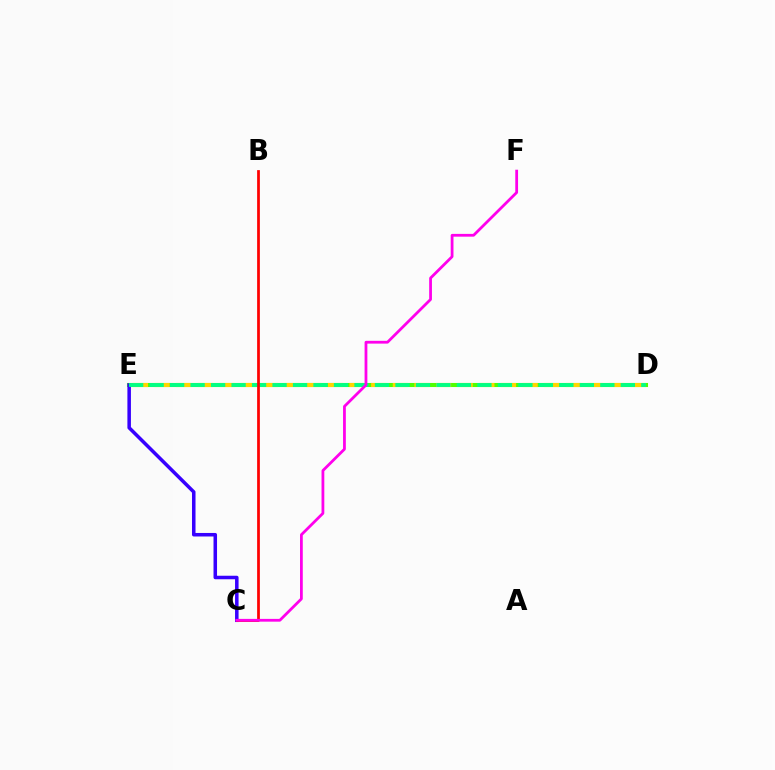{('D', 'E'): [{'color': '#009eff', 'line_style': 'dashed', 'thickness': 2.76}, {'color': '#4fff00', 'line_style': 'solid', 'thickness': 2.94}, {'color': '#ffd500', 'line_style': 'dashed', 'thickness': 2.94}, {'color': '#00ff86', 'line_style': 'dashed', 'thickness': 2.78}], ('C', 'E'): [{'color': '#3700ff', 'line_style': 'solid', 'thickness': 2.54}], ('B', 'C'): [{'color': '#ff0000', 'line_style': 'solid', 'thickness': 1.97}], ('C', 'F'): [{'color': '#ff00ed', 'line_style': 'solid', 'thickness': 2.0}]}